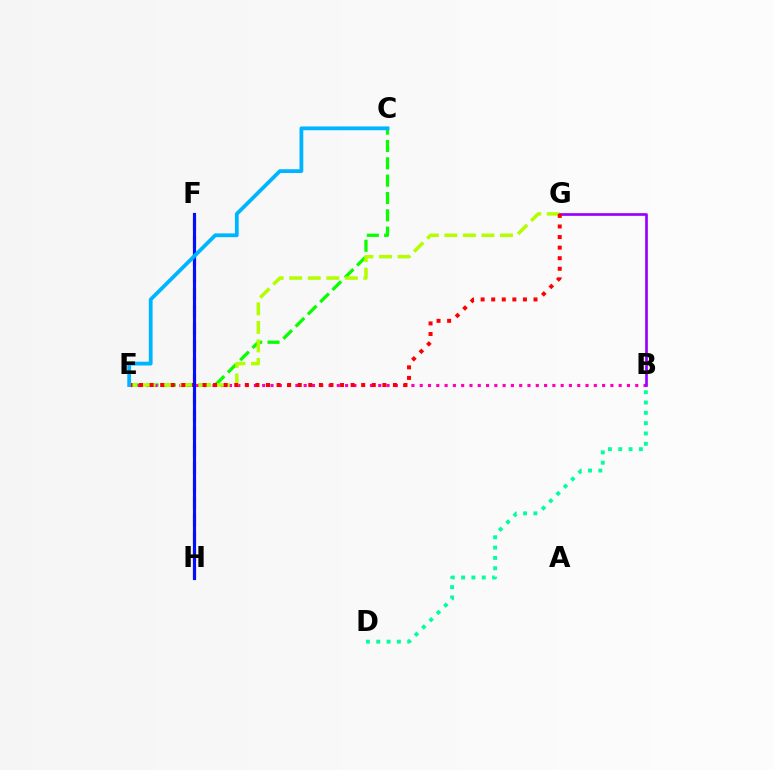{('C', 'E'): [{'color': '#08ff00', 'line_style': 'dashed', 'thickness': 2.35}, {'color': '#00b5ff', 'line_style': 'solid', 'thickness': 2.73}], ('B', 'E'): [{'color': '#ff00bd', 'line_style': 'dotted', 'thickness': 2.25}], ('F', 'H'): [{'color': '#ffa500', 'line_style': 'dashed', 'thickness': 2.36}, {'color': '#0010ff', 'line_style': 'solid', 'thickness': 2.27}], ('E', 'G'): [{'color': '#b3ff00', 'line_style': 'dashed', 'thickness': 2.52}, {'color': '#ff0000', 'line_style': 'dotted', 'thickness': 2.87}], ('B', 'G'): [{'color': '#9b00ff', 'line_style': 'solid', 'thickness': 1.94}], ('B', 'D'): [{'color': '#00ff9d', 'line_style': 'dotted', 'thickness': 2.8}]}